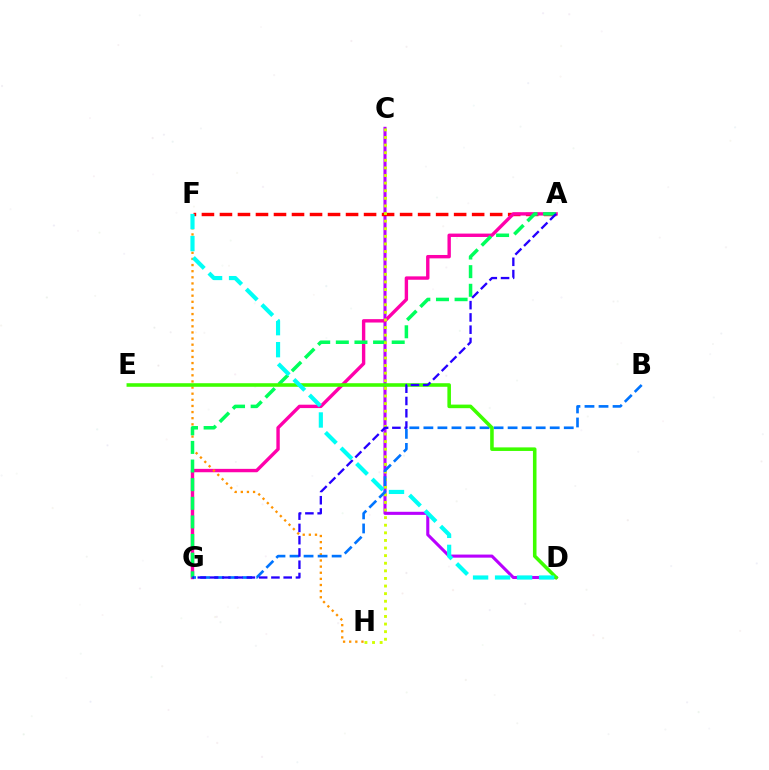{('C', 'D'): [{'color': '#b900ff', 'line_style': 'solid', 'thickness': 2.22}], ('A', 'F'): [{'color': '#ff0000', 'line_style': 'dashed', 'thickness': 2.45}], ('A', 'G'): [{'color': '#ff00ac', 'line_style': 'solid', 'thickness': 2.44}, {'color': '#00ff5c', 'line_style': 'dashed', 'thickness': 2.53}, {'color': '#2500ff', 'line_style': 'dashed', 'thickness': 1.67}], ('F', 'H'): [{'color': '#ff9400', 'line_style': 'dotted', 'thickness': 1.66}], ('C', 'H'): [{'color': '#d1ff00', 'line_style': 'dotted', 'thickness': 2.07}], ('B', 'G'): [{'color': '#0074ff', 'line_style': 'dashed', 'thickness': 1.91}], ('D', 'E'): [{'color': '#3dff00', 'line_style': 'solid', 'thickness': 2.57}], ('D', 'F'): [{'color': '#00fff6', 'line_style': 'dashed', 'thickness': 2.99}]}